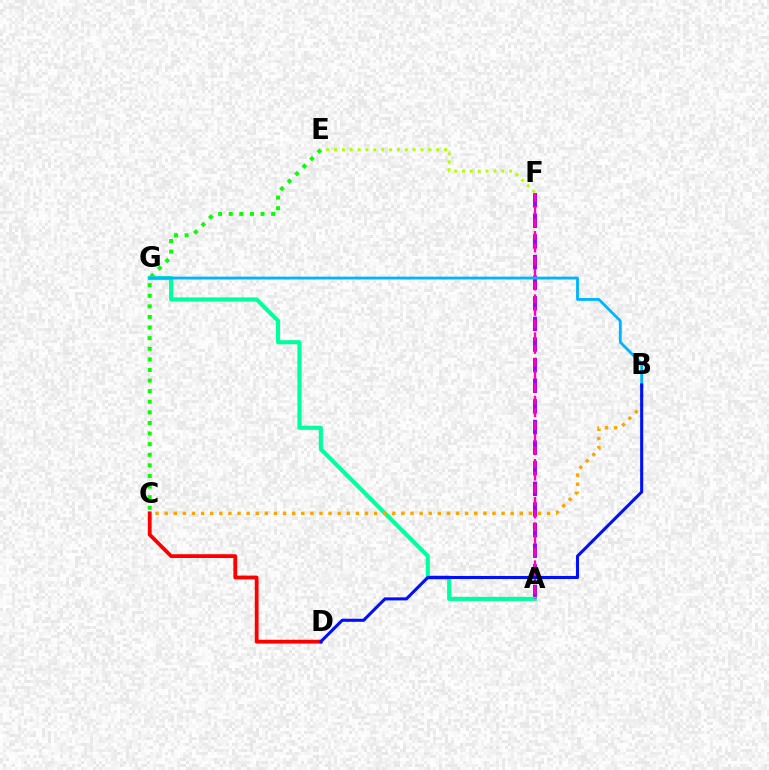{('A', 'F'): [{'color': '#9b00ff', 'line_style': 'dashed', 'thickness': 2.8}, {'color': '#ff00bd', 'line_style': 'dashed', 'thickness': 1.72}], ('C', 'E'): [{'color': '#08ff00', 'line_style': 'dotted', 'thickness': 2.88}], ('A', 'G'): [{'color': '#00ff9d', 'line_style': 'solid', 'thickness': 2.95}], ('B', 'C'): [{'color': '#ffa500', 'line_style': 'dotted', 'thickness': 2.47}], ('C', 'D'): [{'color': '#ff0000', 'line_style': 'solid', 'thickness': 2.73}], ('B', 'G'): [{'color': '#00b5ff', 'line_style': 'solid', 'thickness': 2.04}], ('B', 'D'): [{'color': '#0010ff', 'line_style': 'solid', 'thickness': 2.21}], ('E', 'F'): [{'color': '#b3ff00', 'line_style': 'dotted', 'thickness': 2.14}]}